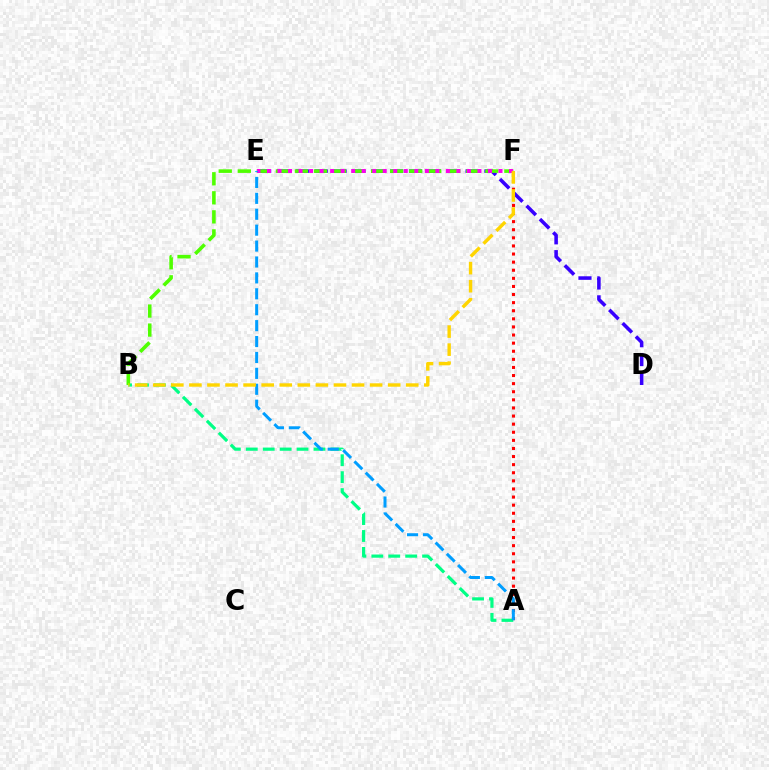{('A', 'B'): [{'color': '#00ff86', 'line_style': 'dashed', 'thickness': 2.3}], ('D', 'E'): [{'color': '#3700ff', 'line_style': 'dashed', 'thickness': 2.56}], ('A', 'F'): [{'color': '#ff0000', 'line_style': 'dotted', 'thickness': 2.2}], ('B', 'F'): [{'color': '#4fff00', 'line_style': 'dashed', 'thickness': 2.59}, {'color': '#ffd500', 'line_style': 'dashed', 'thickness': 2.46}], ('E', 'F'): [{'color': '#ff00ed', 'line_style': 'dotted', 'thickness': 2.86}], ('A', 'E'): [{'color': '#009eff', 'line_style': 'dashed', 'thickness': 2.16}]}